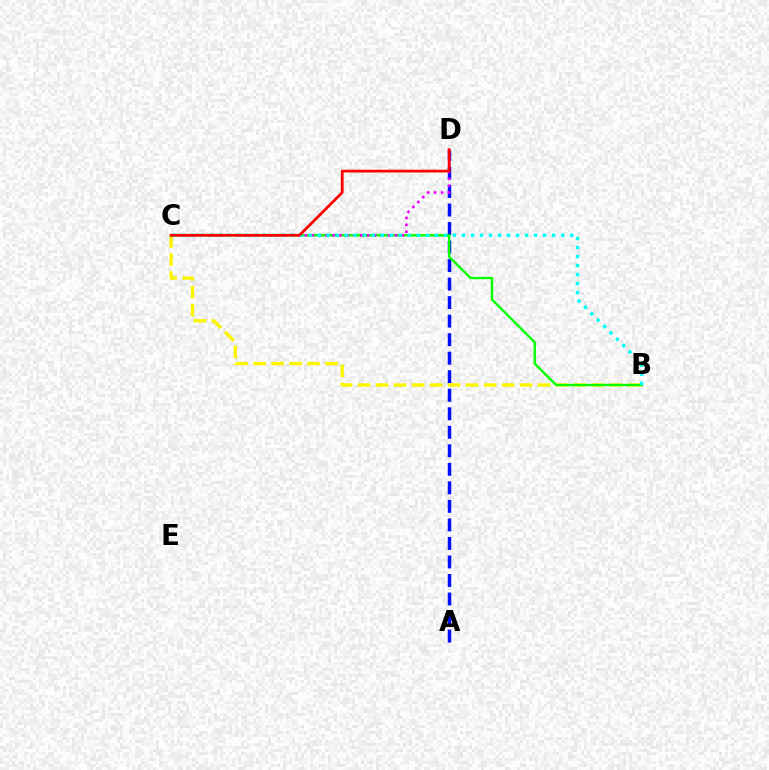{('A', 'D'): [{'color': '#0010ff', 'line_style': 'dashed', 'thickness': 2.52}], ('B', 'C'): [{'color': '#fcf500', 'line_style': 'dashed', 'thickness': 2.44}, {'color': '#08ff00', 'line_style': 'solid', 'thickness': 1.71}, {'color': '#00fff6', 'line_style': 'dotted', 'thickness': 2.45}], ('C', 'D'): [{'color': '#ee00ff', 'line_style': 'dotted', 'thickness': 1.89}, {'color': '#ff0000', 'line_style': 'solid', 'thickness': 1.98}]}